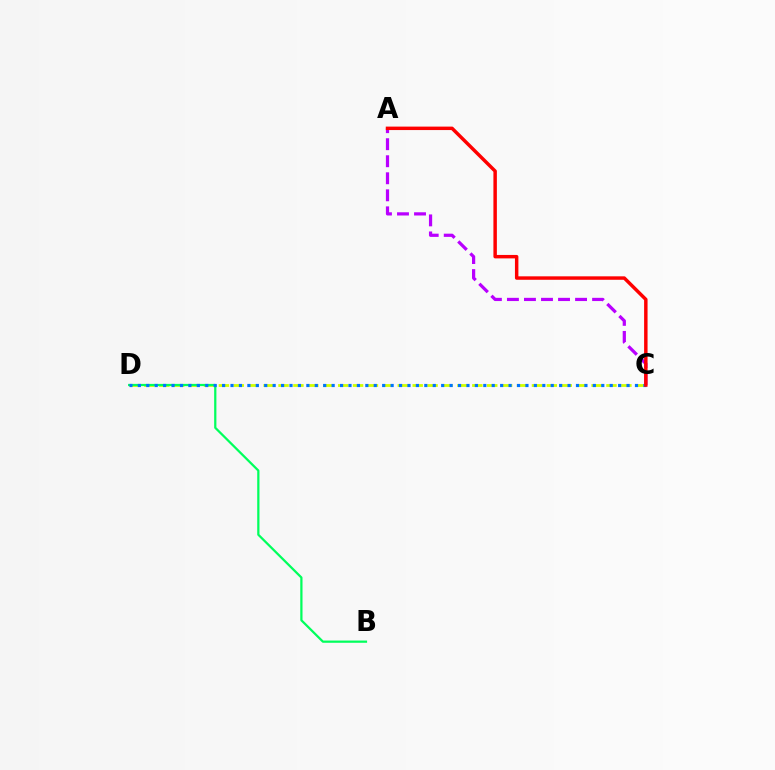{('C', 'D'): [{'color': '#d1ff00', 'line_style': 'dashed', 'thickness': 2.03}, {'color': '#0074ff', 'line_style': 'dotted', 'thickness': 2.29}], ('B', 'D'): [{'color': '#00ff5c', 'line_style': 'solid', 'thickness': 1.61}], ('A', 'C'): [{'color': '#b900ff', 'line_style': 'dashed', 'thickness': 2.31}, {'color': '#ff0000', 'line_style': 'solid', 'thickness': 2.49}]}